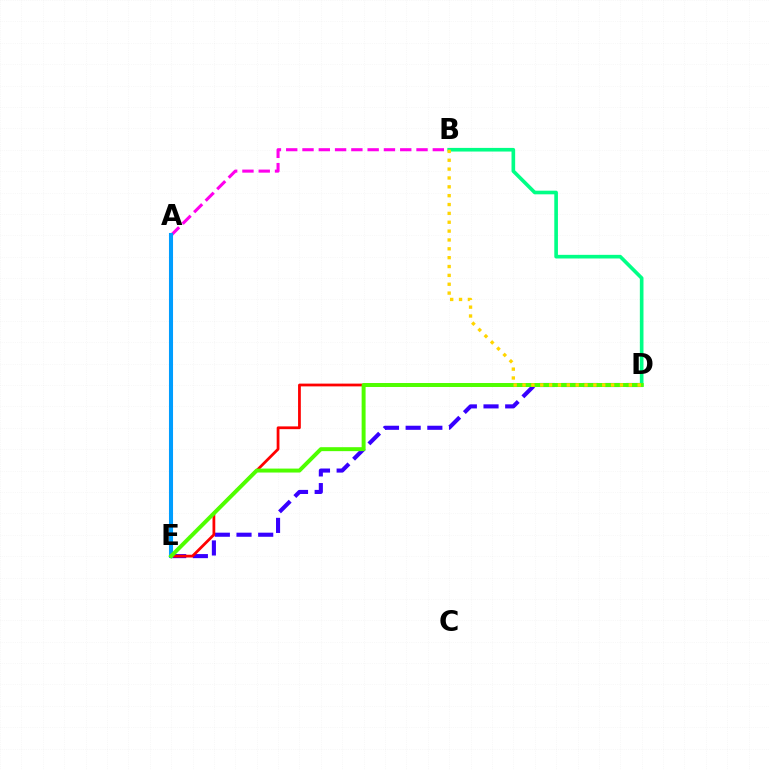{('D', 'E'): [{'color': '#3700ff', 'line_style': 'dashed', 'thickness': 2.95}, {'color': '#ff0000', 'line_style': 'solid', 'thickness': 1.99}, {'color': '#4fff00', 'line_style': 'solid', 'thickness': 2.85}], ('A', 'B'): [{'color': '#ff00ed', 'line_style': 'dashed', 'thickness': 2.21}], ('B', 'D'): [{'color': '#00ff86', 'line_style': 'solid', 'thickness': 2.62}, {'color': '#ffd500', 'line_style': 'dotted', 'thickness': 2.41}], ('A', 'E'): [{'color': '#009eff', 'line_style': 'solid', 'thickness': 2.92}]}